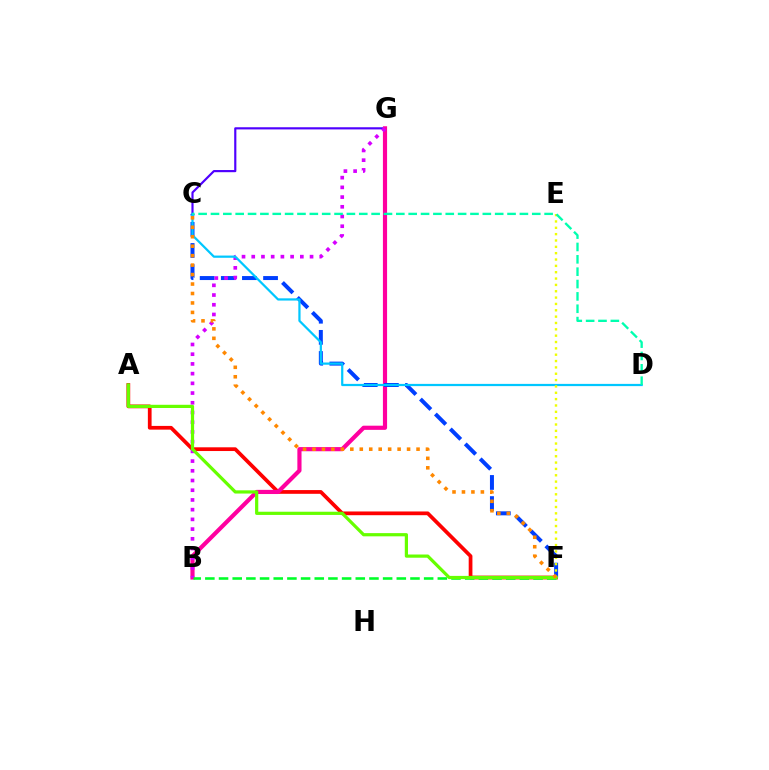{('C', 'G'): [{'color': '#4f00ff', 'line_style': 'solid', 'thickness': 1.56}], ('A', 'F'): [{'color': '#ff0000', 'line_style': 'solid', 'thickness': 2.69}, {'color': '#66ff00', 'line_style': 'solid', 'thickness': 2.31}], ('B', 'G'): [{'color': '#ff00a0', 'line_style': 'solid', 'thickness': 3.0}, {'color': '#d600ff', 'line_style': 'dotted', 'thickness': 2.64}], ('C', 'F'): [{'color': '#003fff', 'line_style': 'dashed', 'thickness': 2.87}, {'color': '#ff8800', 'line_style': 'dotted', 'thickness': 2.57}], ('C', 'D'): [{'color': '#00c7ff', 'line_style': 'solid', 'thickness': 1.6}, {'color': '#00ffaf', 'line_style': 'dashed', 'thickness': 1.68}], ('E', 'F'): [{'color': '#eeff00', 'line_style': 'dotted', 'thickness': 1.72}], ('B', 'F'): [{'color': '#00ff27', 'line_style': 'dashed', 'thickness': 1.86}]}